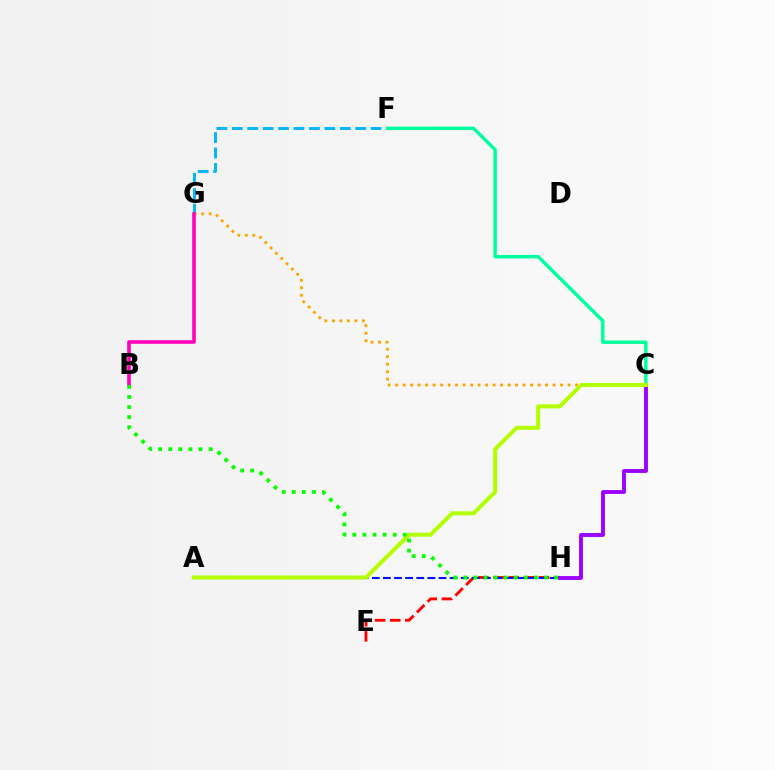{('F', 'G'): [{'color': '#00b5ff', 'line_style': 'dashed', 'thickness': 2.1}], ('C', 'F'): [{'color': '#00ff9d', 'line_style': 'solid', 'thickness': 2.48}], ('C', 'G'): [{'color': '#ffa500', 'line_style': 'dotted', 'thickness': 2.04}], ('B', 'G'): [{'color': '#ff00bd', 'line_style': 'solid', 'thickness': 2.58}], ('E', 'H'): [{'color': '#ff0000', 'line_style': 'dashed', 'thickness': 2.05}], ('C', 'H'): [{'color': '#9b00ff', 'line_style': 'solid', 'thickness': 2.77}], ('A', 'H'): [{'color': '#0010ff', 'line_style': 'dashed', 'thickness': 1.51}], ('A', 'C'): [{'color': '#b3ff00', 'line_style': 'solid', 'thickness': 2.91}], ('B', 'H'): [{'color': '#08ff00', 'line_style': 'dotted', 'thickness': 2.74}]}